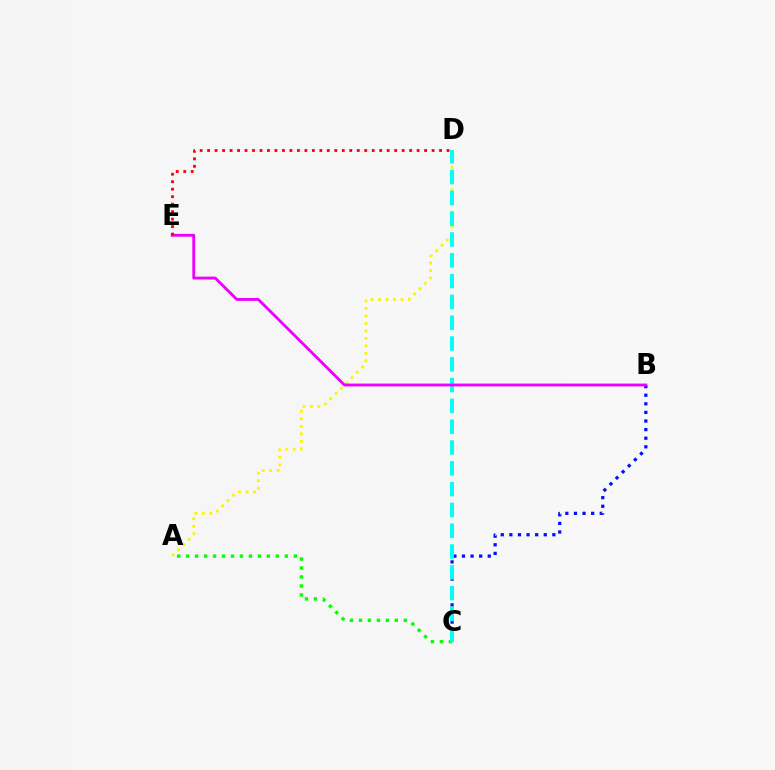{('A', 'C'): [{'color': '#08ff00', 'line_style': 'dotted', 'thickness': 2.44}], ('B', 'C'): [{'color': '#0010ff', 'line_style': 'dotted', 'thickness': 2.34}], ('A', 'D'): [{'color': '#fcf500', 'line_style': 'dotted', 'thickness': 2.04}], ('C', 'D'): [{'color': '#00fff6', 'line_style': 'dashed', 'thickness': 2.83}], ('B', 'E'): [{'color': '#ee00ff', 'line_style': 'solid', 'thickness': 2.05}], ('D', 'E'): [{'color': '#ff0000', 'line_style': 'dotted', 'thickness': 2.03}]}